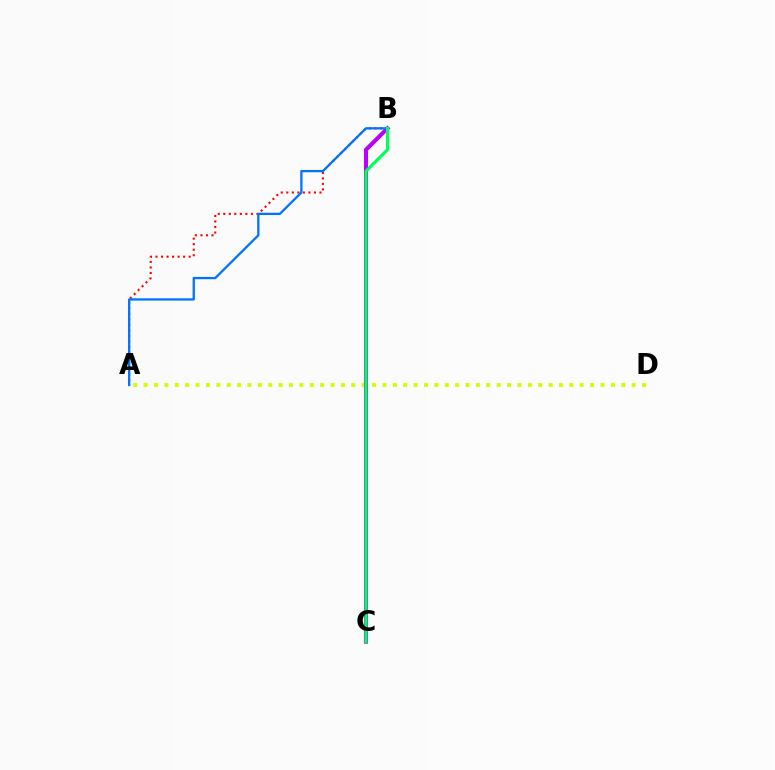{('A', 'B'): [{'color': '#ff0000', 'line_style': 'dotted', 'thickness': 1.5}, {'color': '#0074ff', 'line_style': 'solid', 'thickness': 1.65}], ('A', 'D'): [{'color': '#d1ff00', 'line_style': 'dotted', 'thickness': 2.82}], ('B', 'C'): [{'color': '#b900ff', 'line_style': 'solid', 'thickness': 2.93}, {'color': '#00ff5c', 'line_style': 'solid', 'thickness': 2.27}]}